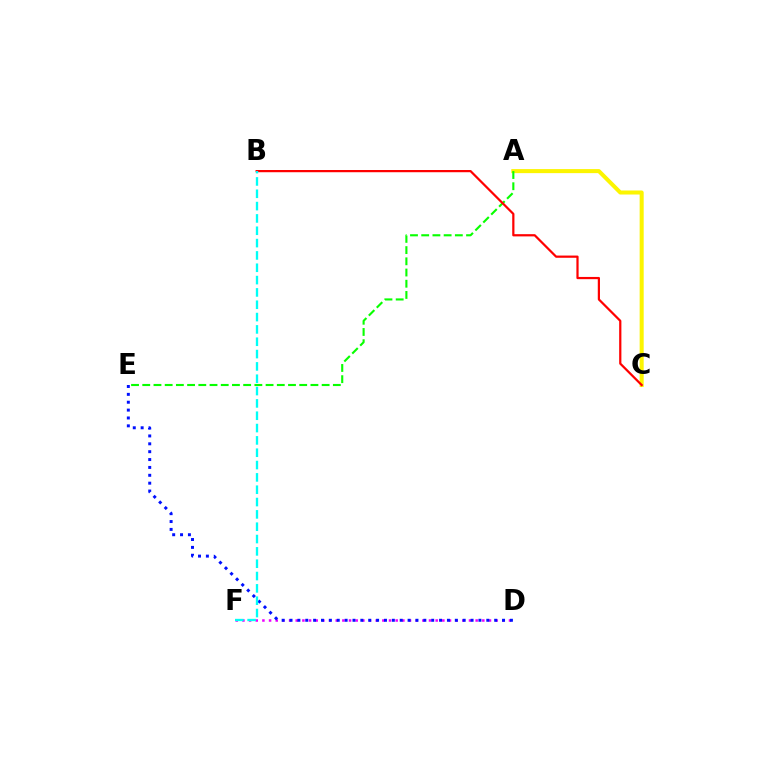{('A', 'C'): [{'color': '#fcf500', 'line_style': 'solid', 'thickness': 2.9}], ('D', 'F'): [{'color': '#ee00ff', 'line_style': 'dotted', 'thickness': 1.81}], ('D', 'E'): [{'color': '#0010ff', 'line_style': 'dotted', 'thickness': 2.14}], ('A', 'E'): [{'color': '#08ff00', 'line_style': 'dashed', 'thickness': 1.52}], ('B', 'C'): [{'color': '#ff0000', 'line_style': 'solid', 'thickness': 1.6}], ('B', 'F'): [{'color': '#00fff6', 'line_style': 'dashed', 'thickness': 1.68}]}